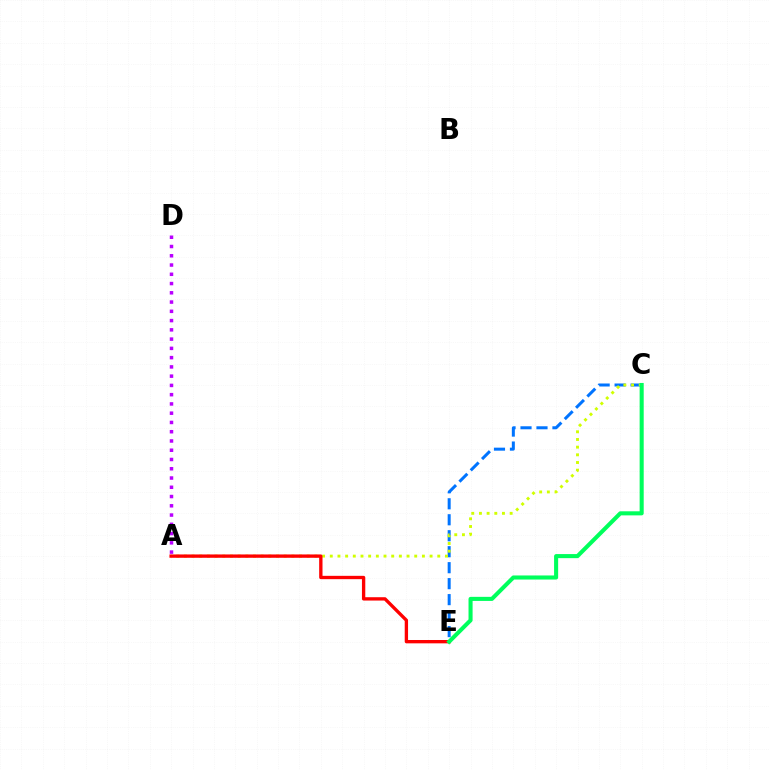{('C', 'E'): [{'color': '#0074ff', 'line_style': 'dashed', 'thickness': 2.17}, {'color': '#00ff5c', 'line_style': 'solid', 'thickness': 2.93}], ('A', 'C'): [{'color': '#d1ff00', 'line_style': 'dotted', 'thickness': 2.09}], ('A', 'D'): [{'color': '#b900ff', 'line_style': 'dotted', 'thickness': 2.52}], ('A', 'E'): [{'color': '#ff0000', 'line_style': 'solid', 'thickness': 2.4}]}